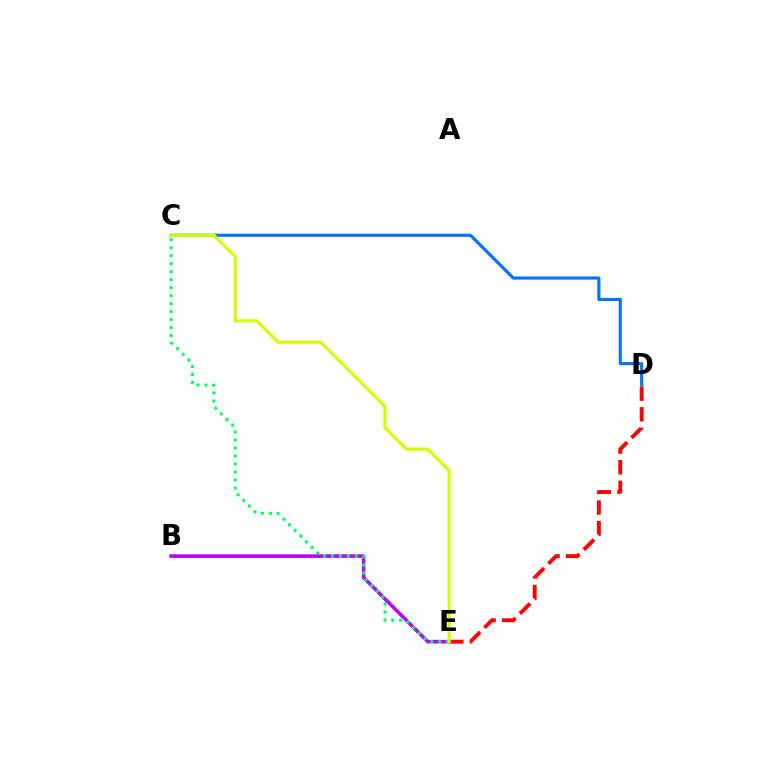{('B', 'E'): [{'color': '#b900ff', 'line_style': 'solid', 'thickness': 2.57}], ('C', 'E'): [{'color': '#00ff5c', 'line_style': 'dotted', 'thickness': 2.17}, {'color': '#d1ff00', 'line_style': 'solid', 'thickness': 2.3}], ('C', 'D'): [{'color': '#0074ff', 'line_style': 'solid', 'thickness': 2.27}], ('D', 'E'): [{'color': '#ff0000', 'line_style': 'dashed', 'thickness': 2.8}]}